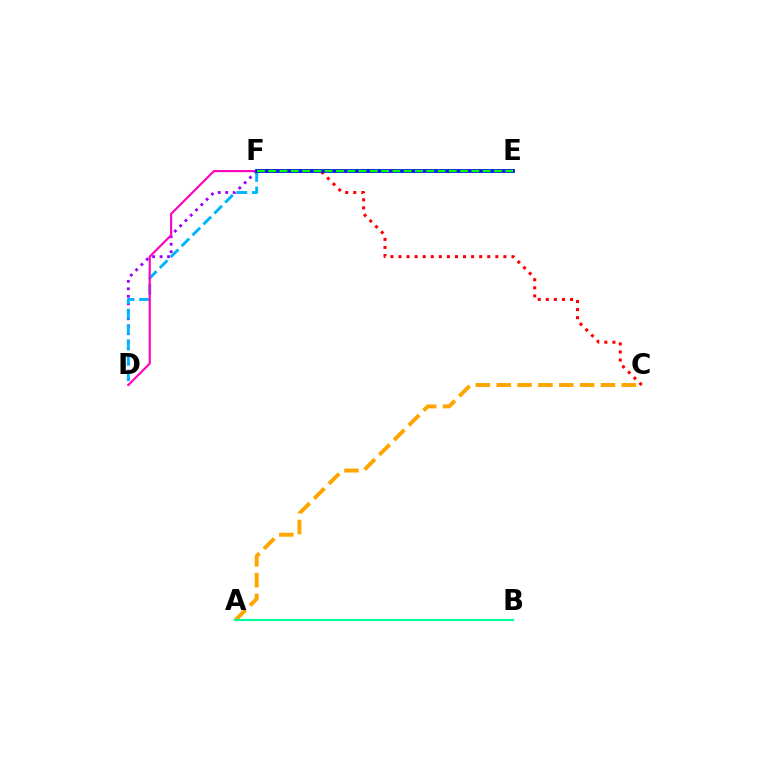{('D', 'F'): [{'color': '#9b00ff', 'line_style': 'dotted', 'thickness': 2.03}, {'color': '#00b5ff', 'line_style': 'dashed', 'thickness': 2.09}, {'color': '#ff00bd', 'line_style': 'solid', 'thickness': 1.54}], ('A', 'C'): [{'color': '#ffa500', 'line_style': 'dashed', 'thickness': 2.83}], ('E', 'F'): [{'color': '#b3ff00', 'line_style': 'solid', 'thickness': 2.65}, {'color': '#0010ff', 'line_style': 'solid', 'thickness': 2.69}, {'color': '#08ff00', 'line_style': 'dashed', 'thickness': 1.53}], ('C', 'F'): [{'color': '#ff0000', 'line_style': 'dotted', 'thickness': 2.19}], ('A', 'B'): [{'color': '#00ff9d', 'line_style': 'solid', 'thickness': 1.54}]}